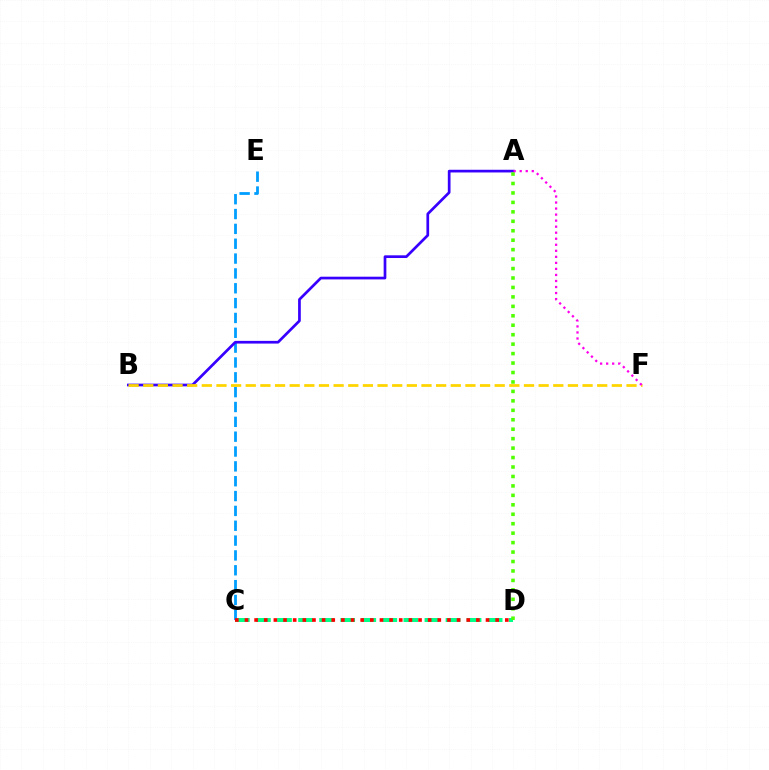{('C', 'D'): [{'color': '#00ff86', 'line_style': 'dashed', 'thickness': 2.86}, {'color': '#ff0000', 'line_style': 'dotted', 'thickness': 2.62}], ('C', 'E'): [{'color': '#009eff', 'line_style': 'dashed', 'thickness': 2.02}], ('A', 'B'): [{'color': '#3700ff', 'line_style': 'solid', 'thickness': 1.95}], ('B', 'F'): [{'color': '#ffd500', 'line_style': 'dashed', 'thickness': 1.99}], ('A', 'D'): [{'color': '#4fff00', 'line_style': 'dotted', 'thickness': 2.57}], ('A', 'F'): [{'color': '#ff00ed', 'line_style': 'dotted', 'thickness': 1.64}]}